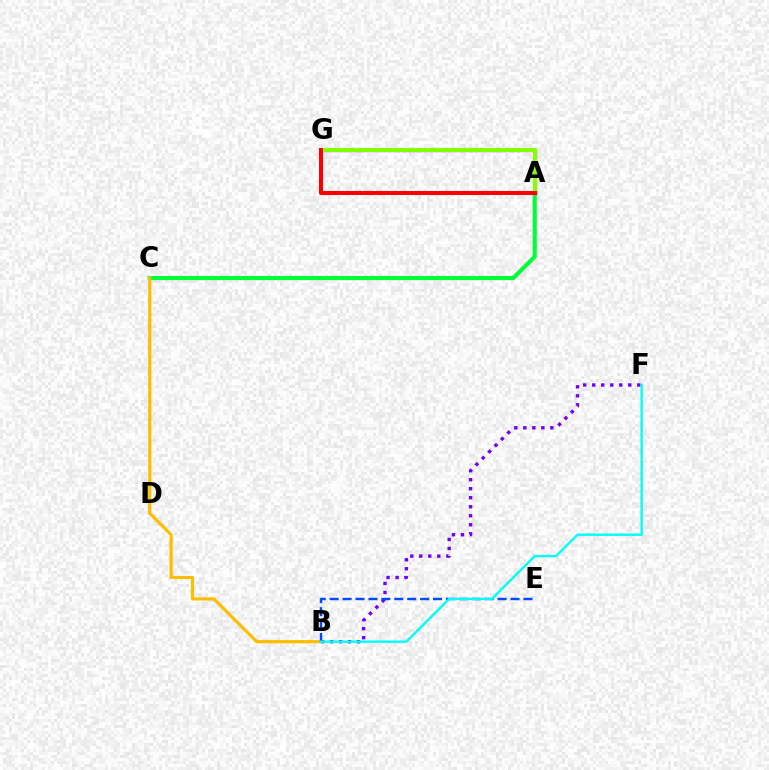{('A', 'G'): [{'color': '#ff00cf', 'line_style': 'solid', 'thickness': 2.35}, {'color': '#84ff00', 'line_style': 'solid', 'thickness': 2.9}, {'color': '#ff0000', 'line_style': 'solid', 'thickness': 2.92}], ('A', 'C'): [{'color': '#00ff39', 'line_style': 'solid', 'thickness': 2.95}], ('B', 'F'): [{'color': '#7200ff', 'line_style': 'dotted', 'thickness': 2.45}, {'color': '#00fff6', 'line_style': 'solid', 'thickness': 1.72}], ('B', 'C'): [{'color': '#ffbd00', 'line_style': 'solid', 'thickness': 2.27}], ('B', 'E'): [{'color': '#004bff', 'line_style': 'dashed', 'thickness': 1.76}]}